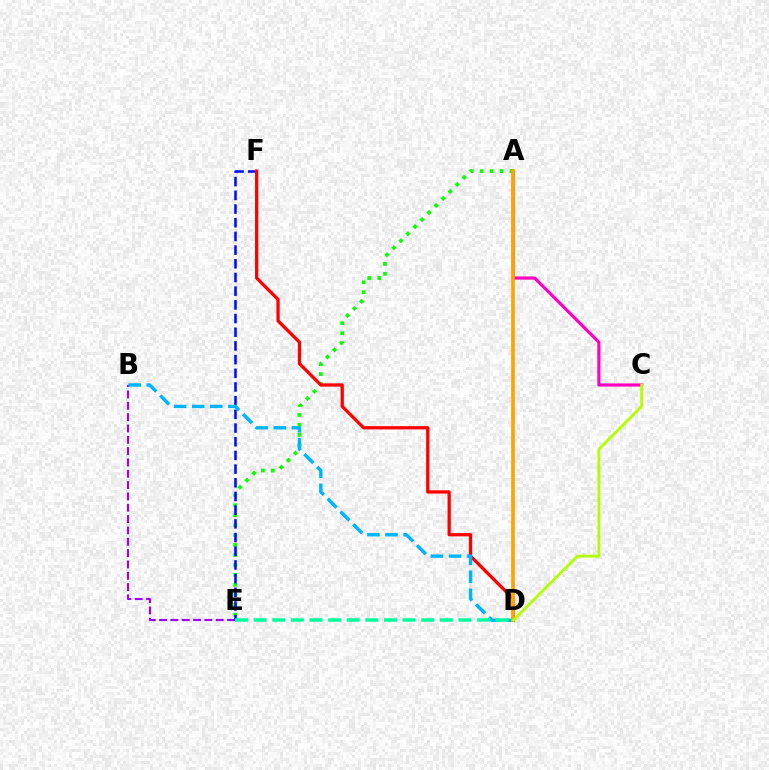{('A', 'E'): [{'color': '#08ff00', 'line_style': 'dotted', 'thickness': 2.7}], ('B', 'E'): [{'color': '#9b00ff', 'line_style': 'dashed', 'thickness': 1.54}], ('E', 'F'): [{'color': '#0010ff', 'line_style': 'dashed', 'thickness': 1.86}], ('D', 'F'): [{'color': '#ff0000', 'line_style': 'solid', 'thickness': 2.34}], ('A', 'C'): [{'color': '#ff00bd', 'line_style': 'solid', 'thickness': 2.28}], ('B', 'D'): [{'color': '#00b5ff', 'line_style': 'dashed', 'thickness': 2.46}], ('A', 'D'): [{'color': '#ffa500', 'line_style': 'solid', 'thickness': 2.67}], ('C', 'D'): [{'color': '#b3ff00', 'line_style': 'solid', 'thickness': 2.04}], ('D', 'E'): [{'color': '#00ff9d', 'line_style': 'dashed', 'thickness': 2.53}]}